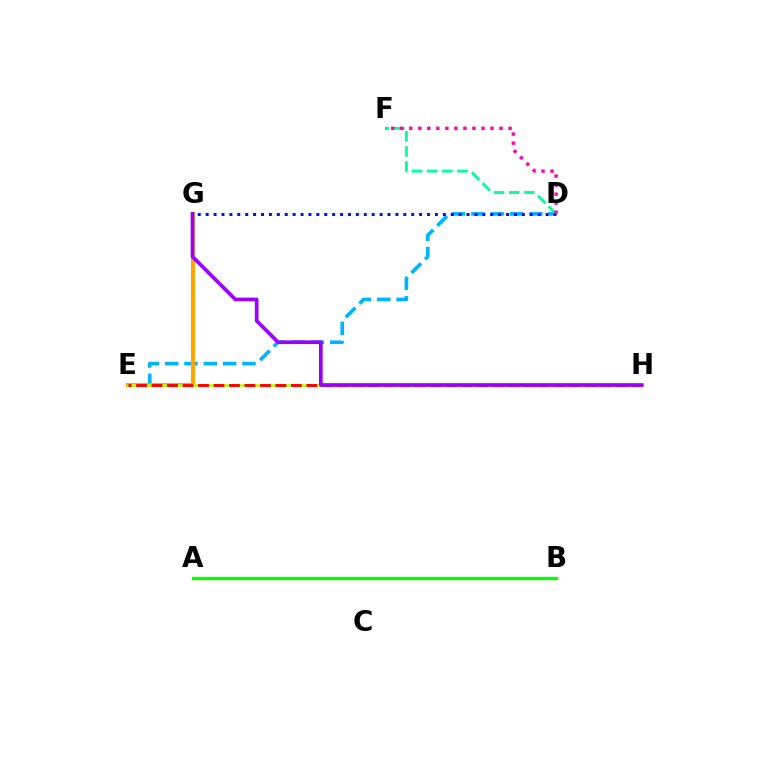{('D', 'E'): [{'color': '#00b5ff', 'line_style': 'dashed', 'thickness': 2.63}], ('E', 'G'): [{'color': '#ffa500', 'line_style': 'solid', 'thickness': 2.92}], ('D', 'F'): [{'color': '#00ff9d', 'line_style': 'dashed', 'thickness': 2.06}, {'color': '#ff00bd', 'line_style': 'dotted', 'thickness': 2.45}], ('E', 'H'): [{'color': '#b3ff00', 'line_style': 'solid', 'thickness': 1.92}, {'color': '#ff0000', 'line_style': 'dashed', 'thickness': 2.1}], ('A', 'B'): [{'color': '#08ff00', 'line_style': 'solid', 'thickness': 2.4}], ('D', 'G'): [{'color': '#0010ff', 'line_style': 'dotted', 'thickness': 2.15}], ('G', 'H'): [{'color': '#9b00ff', 'line_style': 'solid', 'thickness': 2.64}]}